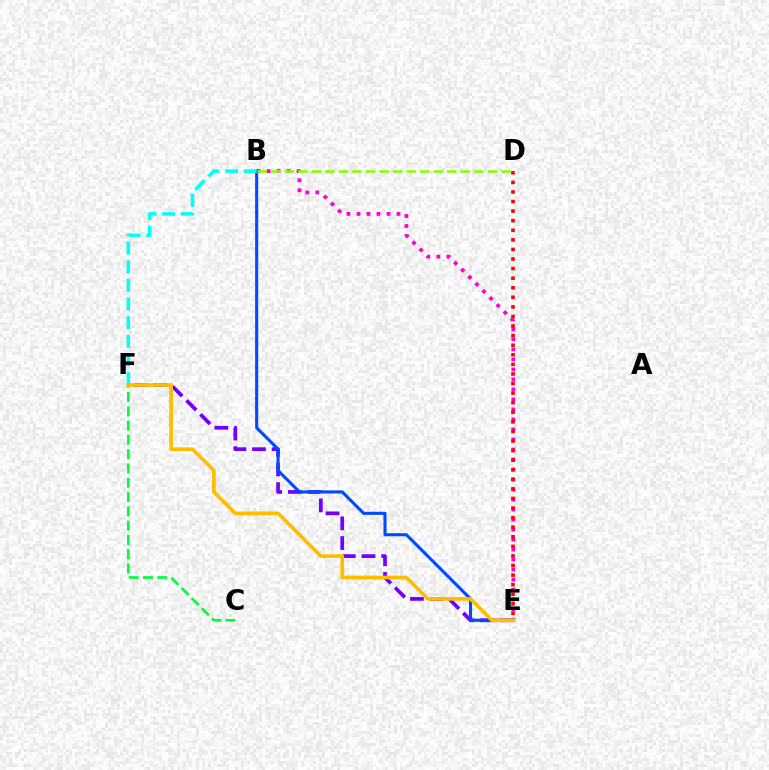{('E', 'F'): [{'color': '#7200ff', 'line_style': 'dashed', 'thickness': 2.67}, {'color': '#ffbd00', 'line_style': 'solid', 'thickness': 2.64}], ('B', 'E'): [{'color': '#ff00cf', 'line_style': 'dotted', 'thickness': 2.72}, {'color': '#004bff', 'line_style': 'solid', 'thickness': 2.22}], ('B', 'F'): [{'color': '#00fff6', 'line_style': 'dashed', 'thickness': 2.53}], ('D', 'E'): [{'color': '#ff0000', 'line_style': 'dotted', 'thickness': 2.6}], ('C', 'F'): [{'color': '#00ff39', 'line_style': 'dashed', 'thickness': 1.94}], ('B', 'D'): [{'color': '#84ff00', 'line_style': 'dashed', 'thickness': 1.84}]}